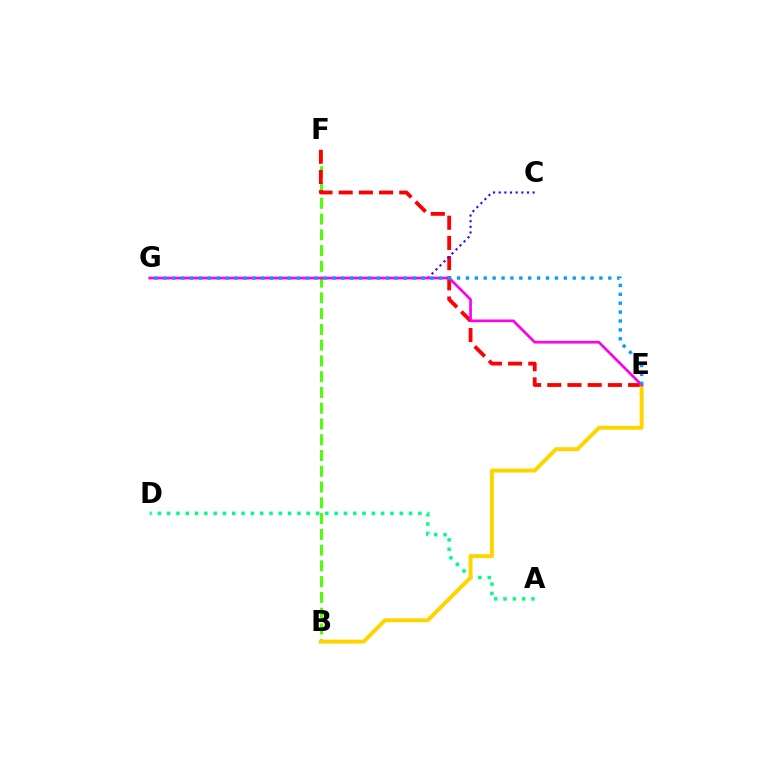{('B', 'F'): [{'color': '#4fff00', 'line_style': 'dashed', 'thickness': 2.14}], ('E', 'F'): [{'color': '#ff0000', 'line_style': 'dashed', 'thickness': 2.74}], ('A', 'D'): [{'color': '#00ff86', 'line_style': 'dotted', 'thickness': 2.53}], ('B', 'E'): [{'color': '#ffd500', 'line_style': 'solid', 'thickness': 2.85}], ('C', 'G'): [{'color': '#3700ff', 'line_style': 'dotted', 'thickness': 1.54}], ('E', 'G'): [{'color': '#ff00ed', 'line_style': 'solid', 'thickness': 1.93}, {'color': '#009eff', 'line_style': 'dotted', 'thickness': 2.42}]}